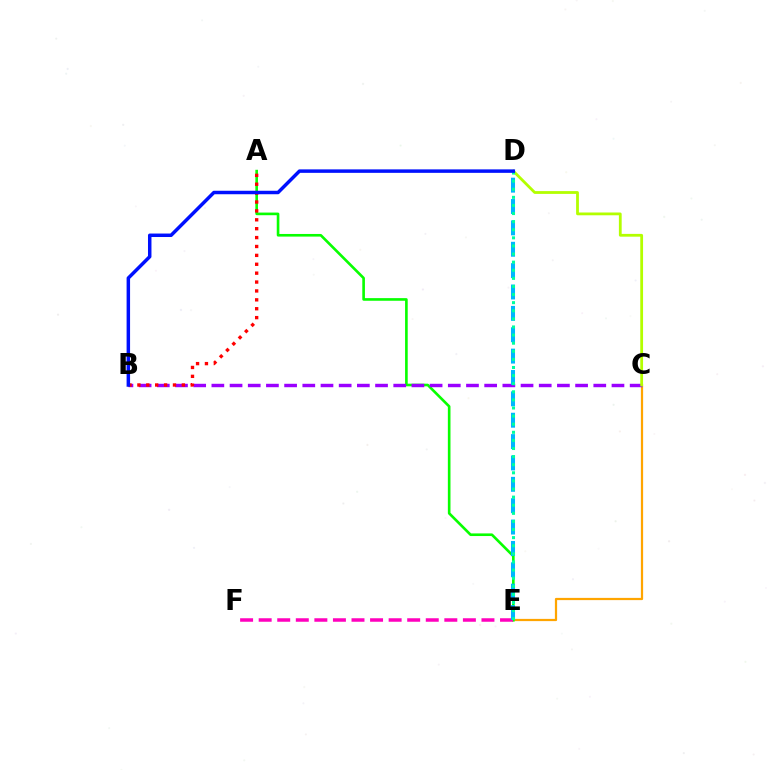{('C', 'E'): [{'color': '#ffa500', 'line_style': 'solid', 'thickness': 1.6}], ('A', 'E'): [{'color': '#08ff00', 'line_style': 'solid', 'thickness': 1.9}], ('B', 'C'): [{'color': '#9b00ff', 'line_style': 'dashed', 'thickness': 2.47}], ('E', 'F'): [{'color': '#ff00bd', 'line_style': 'dashed', 'thickness': 2.52}], ('C', 'D'): [{'color': '#b3ff00', 'line_style': 'solid', 'thickness': 2.01}], ('D', 'E'): [{'color': '#00b5ff', 'line_style': 'dashed', 'thickness': 2.9}, {'color': '#00ff9d', 'line_style': 'dotted', 'thickness': 2.2}], ('A', 'B'): [{'color': '#ff0000', 'line_style': 'dotted', 'thickness': 2.42}], ('B', 'D'): [{'color': '#0010ff', 'line_style': 'solid', 'thickness': 2.5}]}